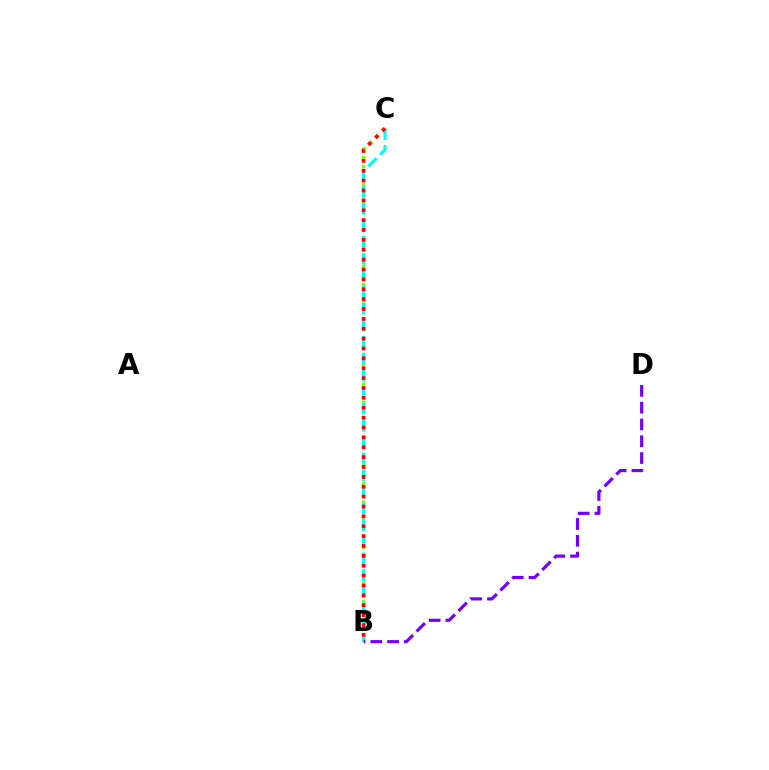{('B', 'C'): [{'color': '#84ff00', 'line_style': 'dotted', 'thickness': 2.46}, {'color': '#00fff6', 'line_style': 'dashed', 'thickness': 2.26}, {'color': '#ff0000', 'line_style': 'dotted', 'thickness': 2.68}], ('B', 'D'): [{'color': '#7200ff', 'line_style': 'dashed', 'thickness': 2.28}]}